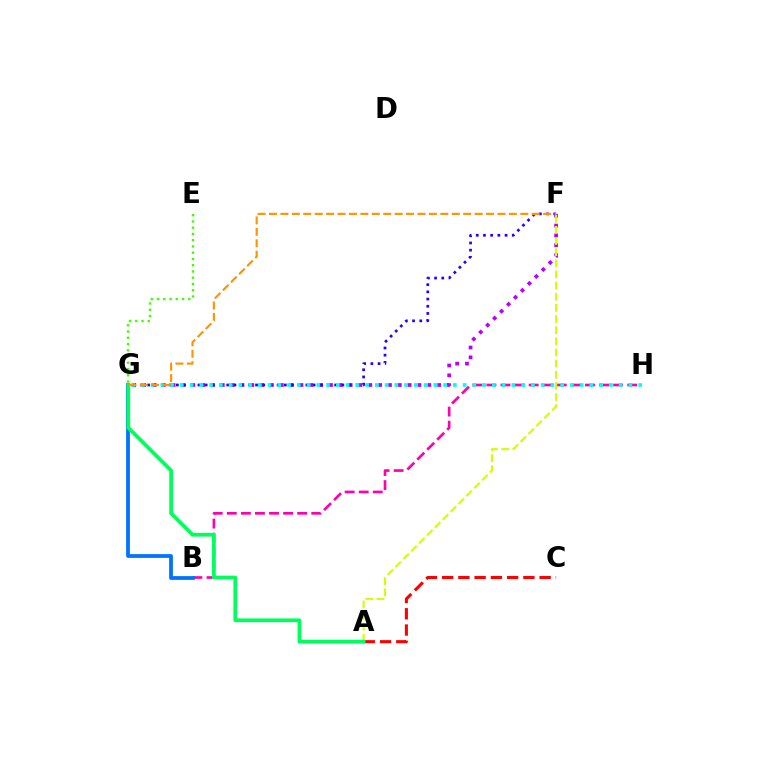{('F', 'G'): [{'color': '#b900ff', 'line_style': 'dotted', 'thickness': 2.67}, {'color': '#2500ff', 'line_style': 'dotted', 'thickness': 1.96}, {'color': '#ff9400', 'line_style': 'dashed', 'thickness': 1.55}], ('B', 'H'): [{'color': '#ff00ac', 'line_style': 'dashed', 'thickness': 1.91}], ('E', 'G'): [{'color': '#3dff00', 'line_style': 'dotted', 'thickness': 1.7}], ('A', 'C'): [{'color': '#ff0000', 'line_style': 'dashed', 'thickness': 2.21}], ('A', 'F'): [{'color': '#d1ff00', 'line_style': 'dashed', 'thickness': 1.51}], ('G', 'H'): [{'color': '#00fff6', 'line_style': 'dotted', 'thickness': 2.65}], ('B', 'G'): [{'color': '#0074ff', 'line_style': 'solid', 'thickness': 2.71}], ('A', 'G'): [{'color': '#00ff5c', 'line_style': 'solid', 'thickness': 2.69}]}